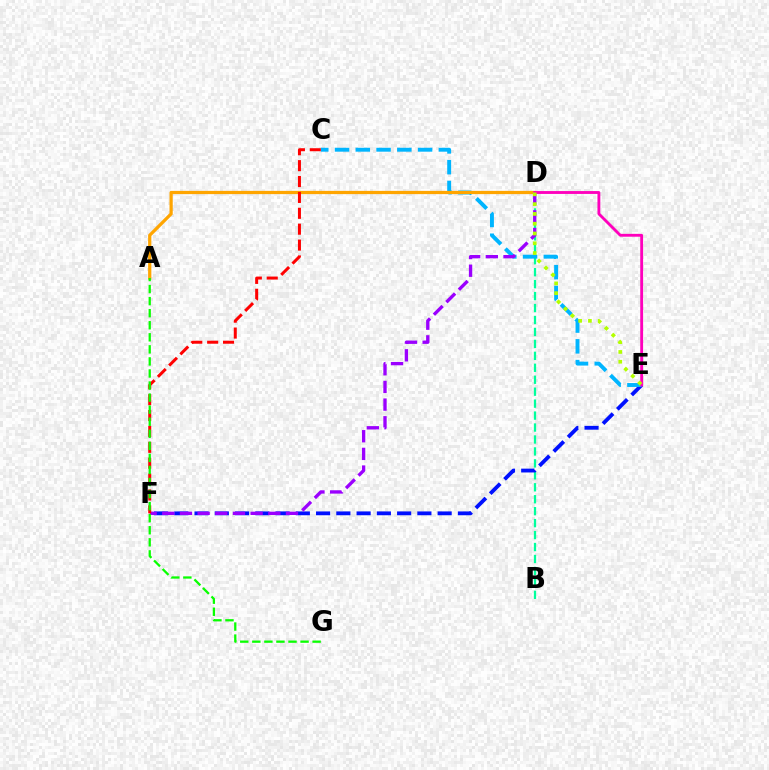{('B', 'D'): [{'color': '#00ff9d', 'line_style': 'dashed', 'thickness': 1.62}], ('E', 'F'): [{'color': '#0010ff', 'line_style': 'dashed', 'thickness': 2.75}], ('C', 'E'): [{'color': '#00b5ff', 'line_style': 'dashed', 'thickness': 2.82}], ('D', 'F'): [{'color': '#9b00ff', 'line_style': 'dashed', 'thickness': 2.4}], ('A', 'D'): [{'color': '#ffa500', 'line_style': 'solid', 'thickness': 2.33}], ('D', 'E'): [{'color': '#ff00bd', 'line_style': 'solid', 'thickness': 2.06}, {'color': '#b3ff00', 'line_style': 'dotted', 'thickness': 2.66}], ('C', 'F'): [{'color': '#ff0000', 'line_style': 'dashed', 'thickness': 2.16}], ('A', 'G'): [{'color': '#08ff00', 'line_style': 'dashed', 'thickness': 1.64}]}